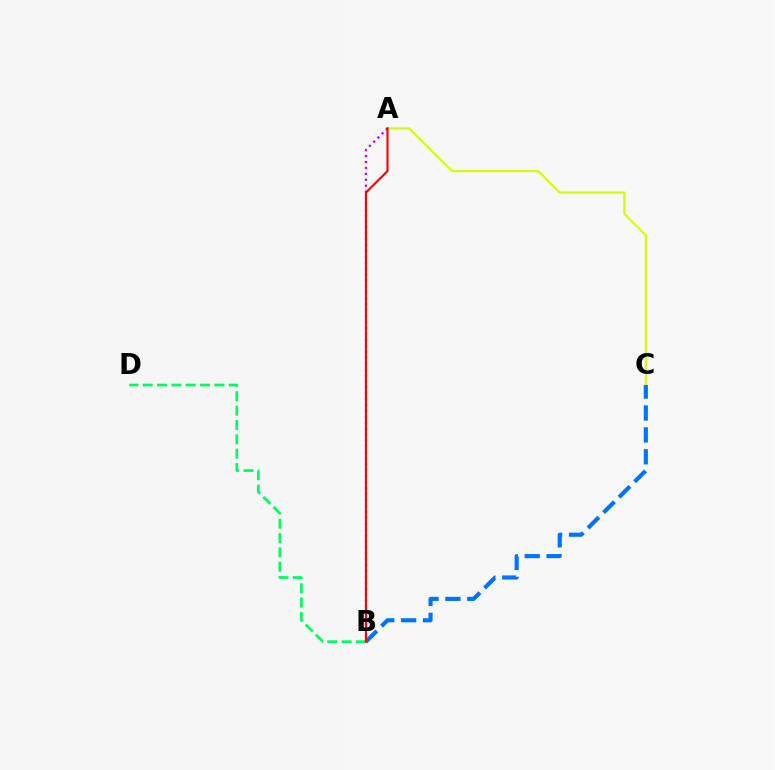{('A', 'C'): [{'color': '#d1ff00', 'line_style': 'solid', 'thickness': 1.51}], ('B', 'C'): [{'color': '#0074ff', 'line_style': 'dashed', 'thickness': 2.98}], ('A', 'B'): [{'color': '#b900ff', 'line_style': 'dotted', 'thickness': 1.61}, {'color': '#ff0000', 'line_style': 'solid', 'thickness': 1.52}], ('B', 'D'): [{'color': '#00ff5c', 'line_style': 'dashed', 'thickness': 1.95}]}